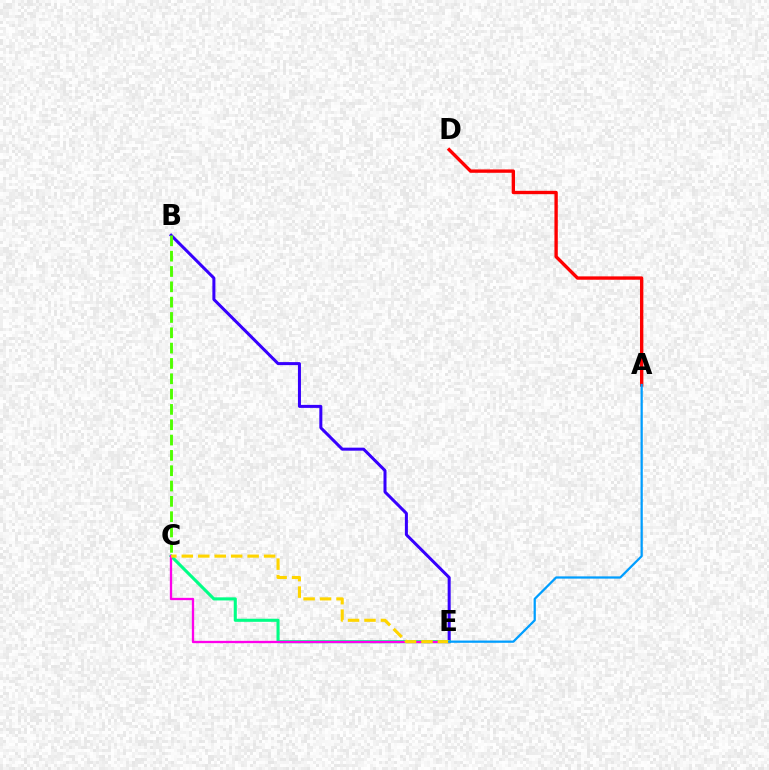{('B', 'E'): [{'color': '#3700ff', 'line_style': 'solid', 'thickness': 2.17}], ('C', 'E'): [{'color': '#00ff86', 'line_style': 'solid', 'thickness': 2.22}, {'color': '#ff00ed', 'line_style': 'solid', 'thickness': 1.66}, {'color': '#ffd500', 'line_style': 'dashed', 'thickness': 2.24}], ('B', 'C'): [{'color': '#4fff00', 'line_style': 'dashed', 'thickness': 2.08}], ('A', 'D'): [{'color': '#ff0000', 'line_style': 'solid', 'thickness': 2.41}], ('A', 'E'): [{'color': '#009eff', 'line_style': 'solid', 'thickness': 1.62}]}